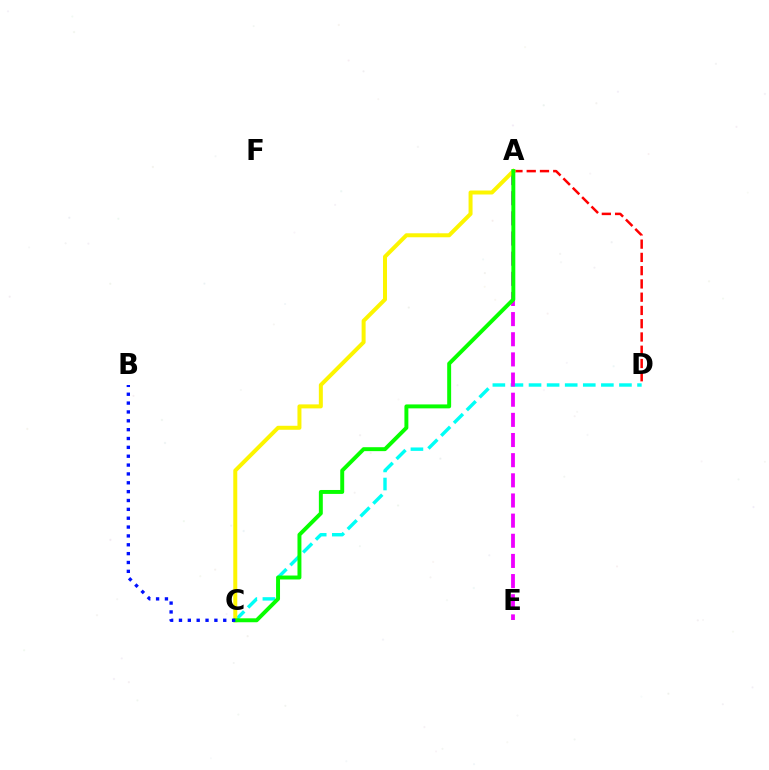{('C', 'D'): [{'color': '#00fff6', 'line_style': 'dashed', 'thickness': 2.46}], ('A', 'D'): [{'color': '#ff0000', 'line_style': 'dashed', 'thickness': 1.8}], ('A', 'E'): [{'color': '#ee00ff', 'line_style': 'dashed', 'thickness': 2.74}], ('A', 'C'): [{'color': '#fcf500', 'line_style': 'solid', 'thickness': 2.87}, {'color': '#08ff00', 'line_style': 'solid', 'thickness': 2.83}], ('B', 'C'): [{'color': '#0010ff', 'line_style': 'dotted', 'thickness': 2.41}]}